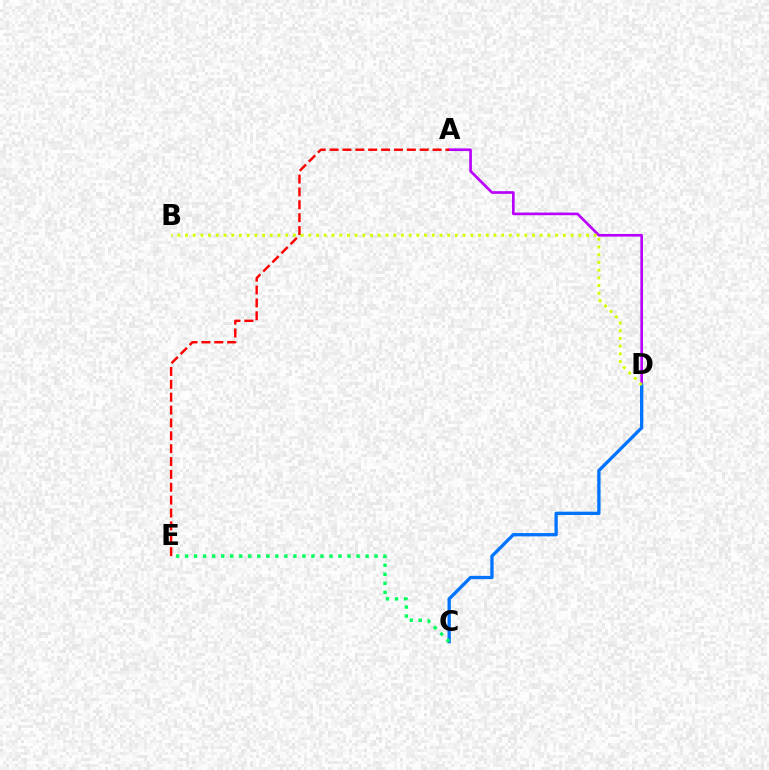{('A', 'D'): [{'color': '#b900ff', 'line_style': 'solid', 'thickness': 1.91}], ('C', 'D'): [{'color': '#0074ff', 'line_style': 'solid', 'thickness': 2.39}], ('A', 'E'): [{'color': '#ff0000', 'line_style': 'dashed', 'thickness': 1.75}], ('C', 'E'): [{'color': '#00ff5c', 'line_style': 'dotted', 'thickness': 2.45}], ('B', 'D'): [{'color': '#d1ff00', 'line_style': 'dotted', 'thickness': 2.1}]}